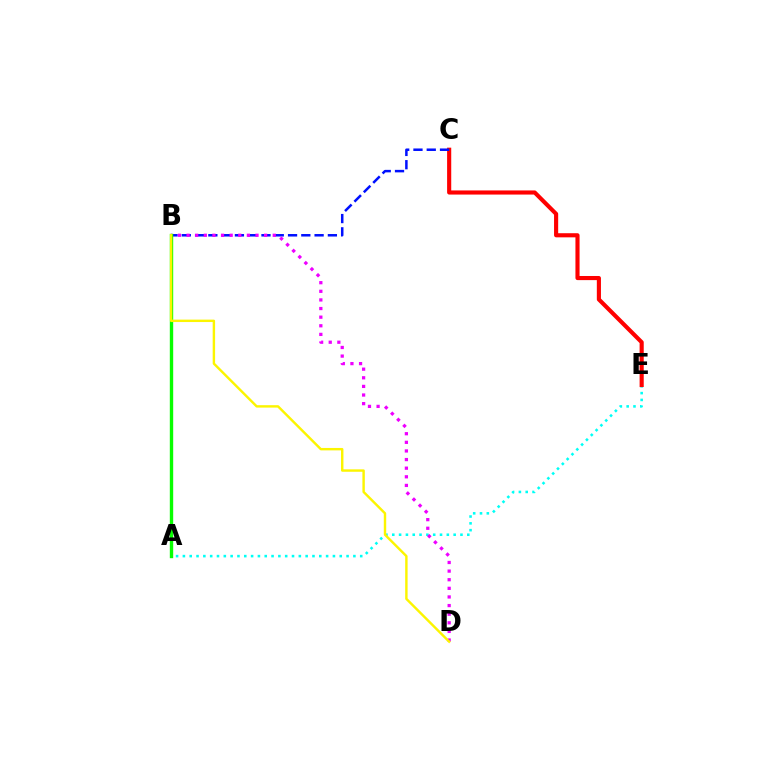{('A', 'E'): [{'color': '#00fff6', 'line_style': 'dotted', 'thickness': 1.85}], ('C', 'E'): [{'color': '#ff0000', 'line_style': 'solid', 'thickness': 2.97}], ('B', 'C'): [{'color': '#0010ff', 'line_style': 'dashed', 'thickness': 1.8}], ('B', 'D'): [{'color': '#ee00ff', 'line_style': 'dotted', 'thickness': 2.34}, {'color': '#fcf500', 'line_style': 'solid', 'thickness': 1.74}], ('A', 'B'): [{'color': '#08ff00', 'line_style': 'solid', 'thickness': 2.44}]}